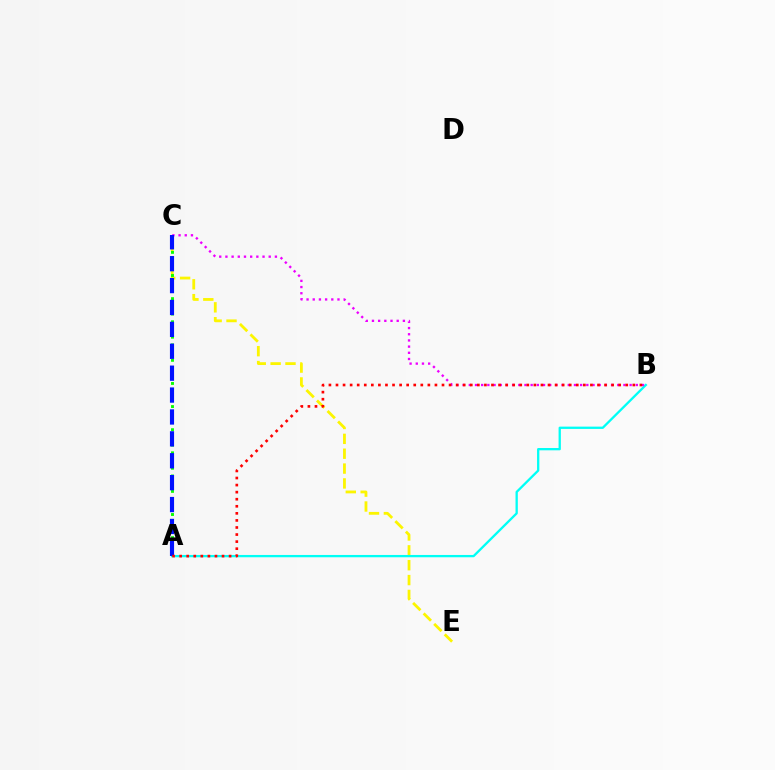{('C', 'E'): [{'color': '#fcf500', 'line_style': 'dashed', 'thickness': 2.02}], ('A', 'B'): [{'color': '#00fff6', 'line_style': 'solid', 'thickness': 1.66}, {'color': '#ff0000', 'line_style': 'dotted', 'thickness': 1.92}], ('A', 'C'): [{'color': '#08ff00', 'line_style': 'dotted', 'thickness': 2.09}, {'color': '#0010ff', 'line_style': 'dashed', 'thickness': 2.97}], ('B', 'C'): [{'color': '#ee00ff', 'line_style': 'dotted', 'thickness': 1.68}]}